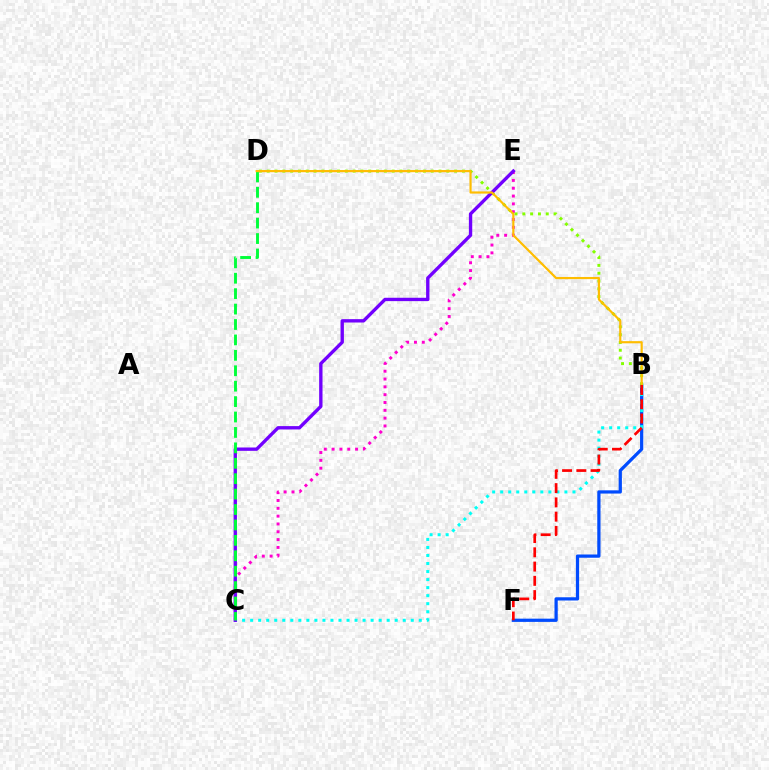{('B', 'F'): [{'color': '#004bff', 'line_style': 'solid', 'thickness': 2.33}, {'color': '#ff0000', 'line_style': 'dashed', 'thickness': 1.94}], ('B', 'C'): [{'color': '#00fff6', 'line_style': 'dotted', 'thickness': 2.18}], ('C', 'E'): [{'color': '#ff00cf', 'line_style': 'dotted', 'thickness': 2.12}, {'color': '#7200ff', 'line_style': 'solid', 'thickness': 2.41}], ('B', 'D'): [{'color': '#84ff00', 'line_style': 'dotted', 'thickness': 2.12}, {'color': '#ffbd00', 'line_style': 'solid', 'thickness': 1.56}], ('C', 'D'): [{'color': '#00ff39', 'line_style': 'dashed', 'thickness': 2.09}]}